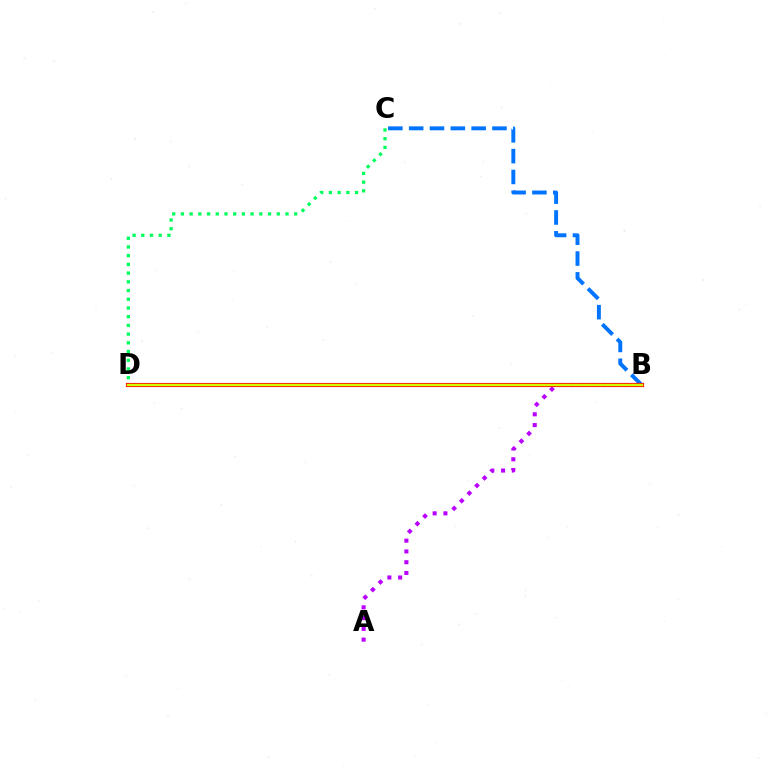{('A', 'B'): [{'color': '#b900ff', 'line_style': 'dotted', 'thickness': 2.93}], ('B', 'C'): [{'color': '#0074ff', 'line_style': 'dashed', 'thickness': 2.83}], ('C', 'D'): [{'color': '#00ff5c', 'line_style': 'dotted', 'thickness': 2.37}], ('B', 'D'): [{'color': '#ff0000', 'line_style': 'solid', 'thickness': 2.99}, {'color': '#d1ff00', 'line_style': 'solid', 'thickness': 1.75}]}